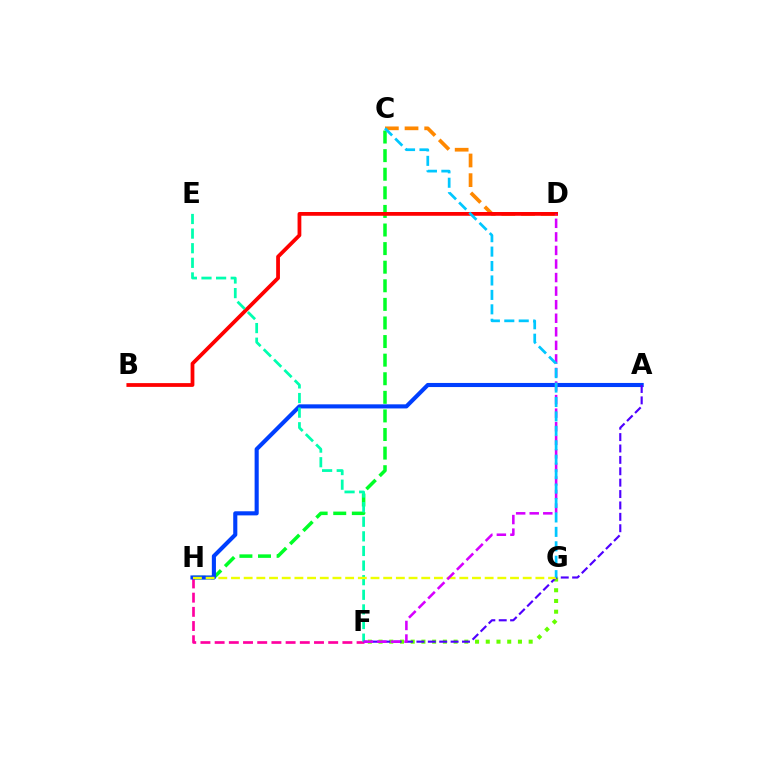{('C', 'D'): [{'color': '#ff8800', 'line_style': 'dashed', 'thickness': 2.67}], ('C', 'H'): [{'color': '#00ff27', 'line_style': 'dashed', 'thickness': 2.53}], ('F', 'H'): [{'color': '#ff00a0', 'line_style': 'dashed', 'thickness': 1.93}], ('B', 'D'): [{'color': '#ff0000', 'line_style': 'solid', 'thickness': 2.72}], ('A', 'H'): [{'color': '#003fff', 'line_style': 'solid', 'thickness': 2.95}], ('F', 'G'): [{'color': '#66ff00', 'line_style': 'dotted', 'thickness': 2.91}], ('E', 'F'): [{'color': '#00ffaf', 'line_style': 'dashed', 'thickness': 1.98}], ('A', 'F'): [{'color': '#4f00ff', 'line_style': 'dashed', 'thickness': 1.55}], ('G', 'H'): [{'color': '#eeff00', 'line_style': 'dashed', 'thickness': 1.72}], ('D', 'F'): [{'color': '#d600ff', 'line_style': 'dashed', 'thickness': 1.84}], ('C', 'G'): [{'color': '#00c7ff', 'line_style': 'dashed', 'thickness': 1.96}]}